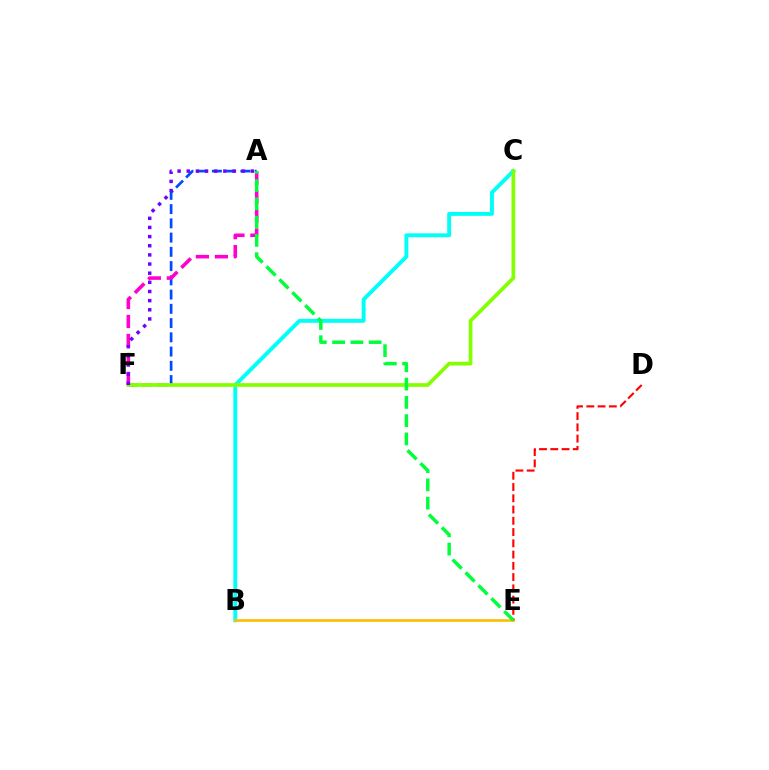{('B', 'C'): [{'color': '#00fff6', 'line_style': 'solid', 'thickness': 2.83}], ('B', 'E'): [{'color': '#ffbd00', 'line_style': 'solid', 'thickness': 1.92}], ('A', 'F'): [{'color': '#004bff', 'line_style': 'dashed', 'thickness': 1.94}, {'color': '#ff00cf', 'line_style': 'dashed', 'thickness': 2.58}, {'color': '#7200ff', 'line_style': 'dotted', 'thickness': 2.49}], ('C', 'F'): [{'color': '#84ff00', 'line_style': 'solid', 'thickness': 2.66}], ('D', 'E'): [{'color': '#ff0000', 'line_style': 'dashed', 'thickness': 1.53}], ('A', 'E'): [{'color': '#00ff39', 'line_style': 'dashed', 'thickness': 2.48}]}